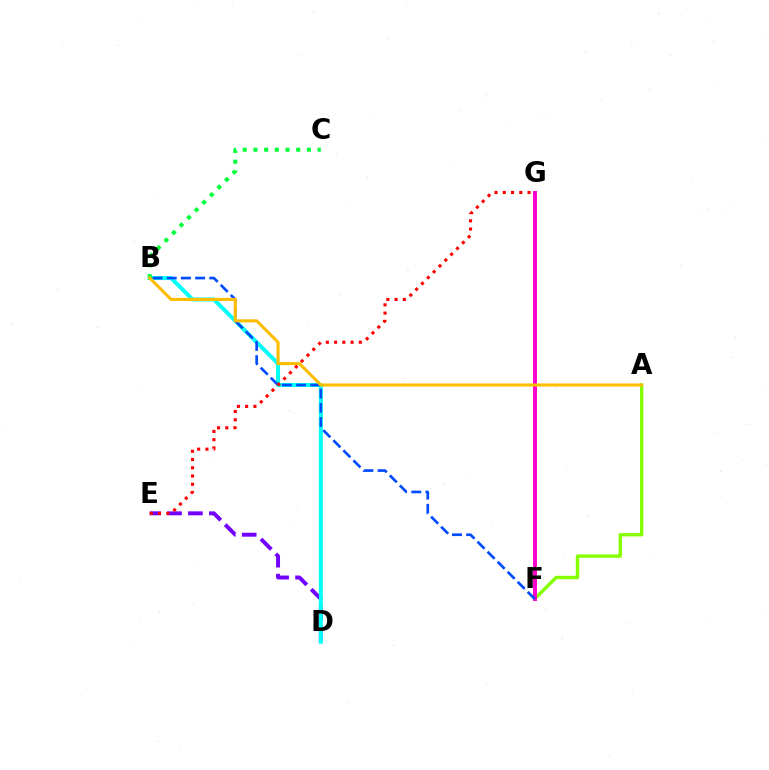{('A', 'F'): [{'color': '#84ff00', 'line_style': 'solid', 'thickness': 2.43}], ('F', 'G'): [{'color': '#ff00cf', 'line_style': 'solid', 'thickness': 2.83}], ('D', 'E'): [{'color': '#7200ff', 'line_style': 'dashed', 'thickness': 2.84}], ('B', 'D'): [{'color': '#00fff6', 'line_style': 'solid', 'thickness': 2.87}], ('B', 'F'): [{'color': '#004bff', 'line_style': 'dashed', 'thickness': 1.93}], ('B', 'C'): [{'color': '#00ff39', 'line_style': 'dotted', 'thickness': 2.91}], ('A', 'B'): [{'color': '#ffbd00', 'line_style': 'solid', 'thickness': 2.21}], ('E', 'G'): [{'color': '#ff0000', 'line_style': 'dotted', 'thickness': 2.24}]}